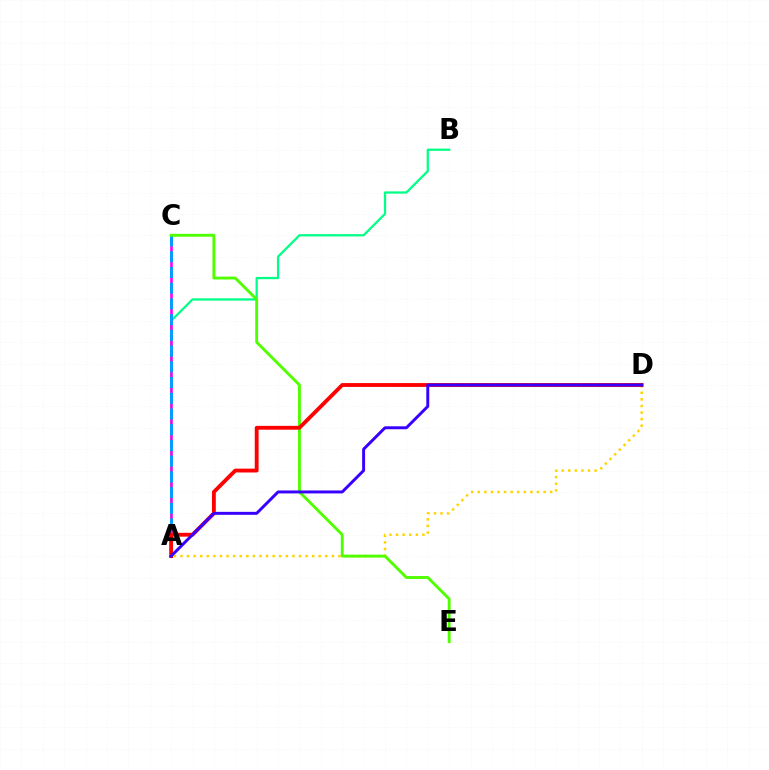{('A', 'B'): [{'color': '#00ff86', 'line_style': 'solid', 'thickness': 1.63}], ('A', 'C'): [{'color': '#ff00ed', 'line_style': 'solid', 'thickness': 1.89}, {'color': '#009eff', 'line_style': 'dashed', 'thickness': 2.14}], ('A', 'D'): [{'color': '#ffd500', 'line_style': 'dotted', 'thickness': 1.79}, {'color': '#ff0000', 'line_style': 'solid', 'thickness': 2.76}, {'color': '#3700ff', 'line_style': 'solid', 'thickness': 2.13}], ('C', 'E'): [{'color': '#4fff00', 'line_style': 'solid', 'thickness': 2.07}]}